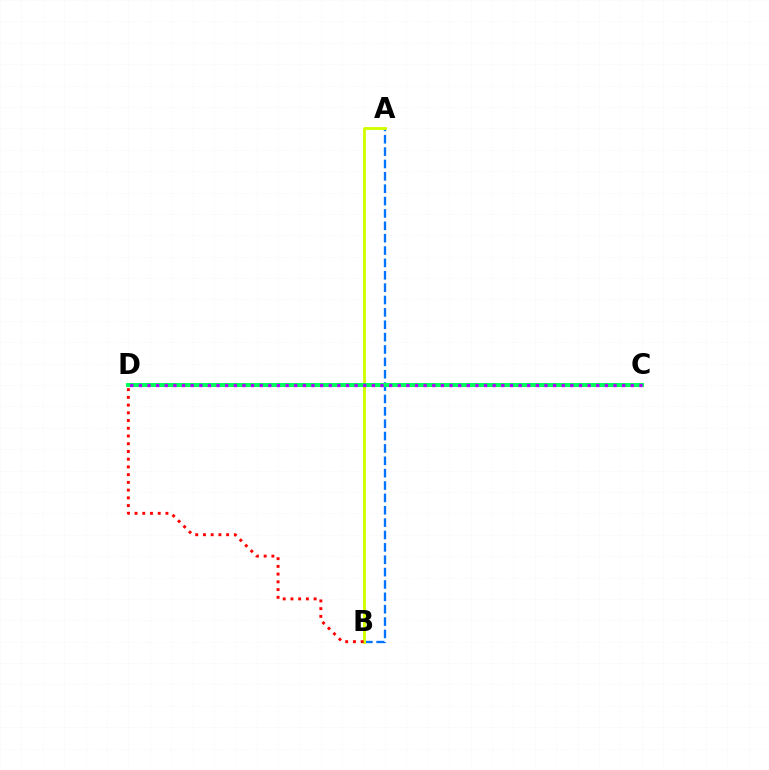{('A', 'B'): [{'color': '#0074ff', 'line_style': 'dashed', 'thickness': 1.68}, {'color': '#d1ff00', 'line_style': 'solid', 'thickness': 2.08}], ('C', 'D'): [{'color': '#00ff5c', 'line_style': 'solid', 'thickness': 2.89}, {'color': '#b900ff', 'line_style': 'dotted', 'thickness': 2.34}], ('B', 'D'): [{'color': '#ff0000', 'line_style': 'dotted', 'thickness': 2.1}]}